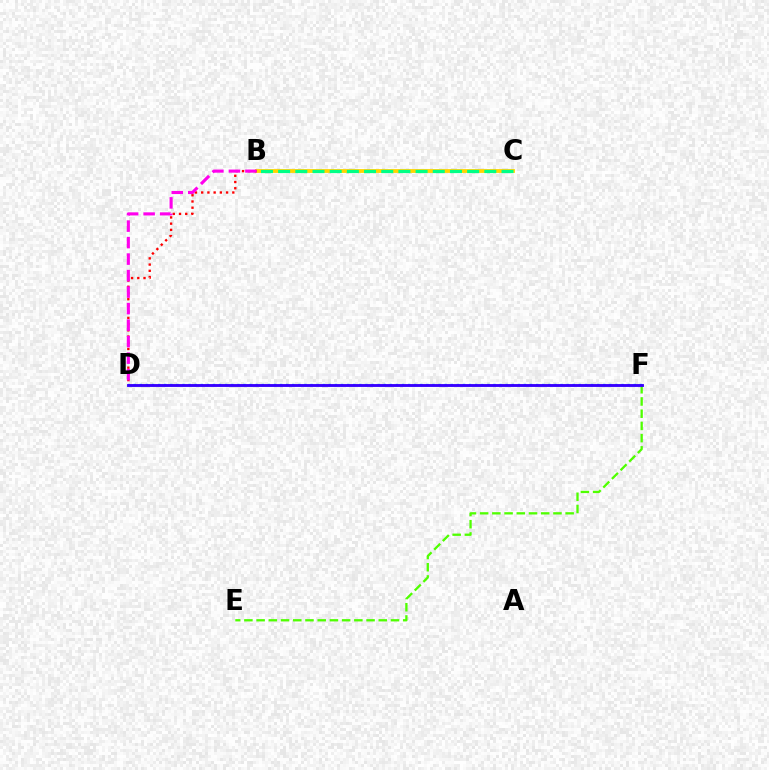{('E', 'F'): [{'color': '#4fff00', 'line_style': 'dashed', 'thickness': 1.66}], ('B', 'C'): [{'color': '#ffd500', 'line_style': 'solid', 'thickness': 2.75}, {'color': '#00ff86', 'line_style': 'dashed', 'thickness': 2.33}], ('B', 'D'): [{'color': '#ff0000', 'line_style': 'dotted', 'thickness': 1.69}, {'color': '#ff00ed', 'line_style': 'dashed', 'thickness': 2.24}], ('D', 'F'): [{'color': '#009eff', 'line_style': 'dotted', 'thickness': 1.66}, {'color': '#3700ff', 'line_style': 'solid', 'thickness': 2.06}]}